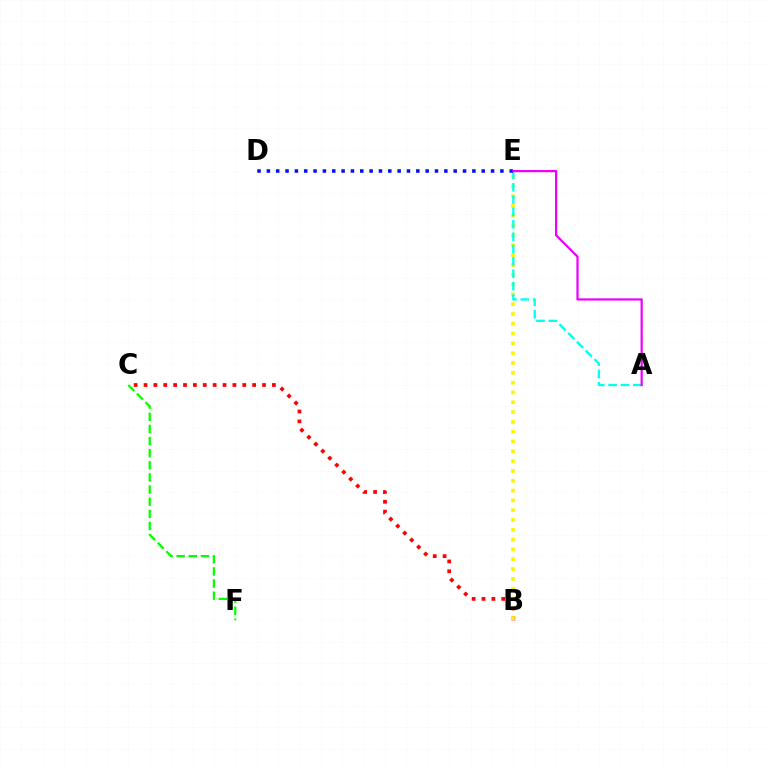{('B', 'C'): [{'color': '#ff0000', 'line_style': 'dotted', 'thickness': 2.68}], ('B', 'E'): [{'color': '#fcf500', 'line_style': 'dotted', 'thickness': 2.67}], ('A', 'E'): [{'color': '#00fff6', 'line_style': 'dashed', 'thickness': 1.68}, {'color': '#ee00ff', 'line_style': 'solid', 'thickness': 1.6}], ('D', 'E'): [{'color': '#0010ff', 'line_style': 'dotted', 'thickness': 2.54}], ('C', 'F'): [{'color': '#08ff00', 'line_style': 'dashed', 'thickness': 1.65}]}